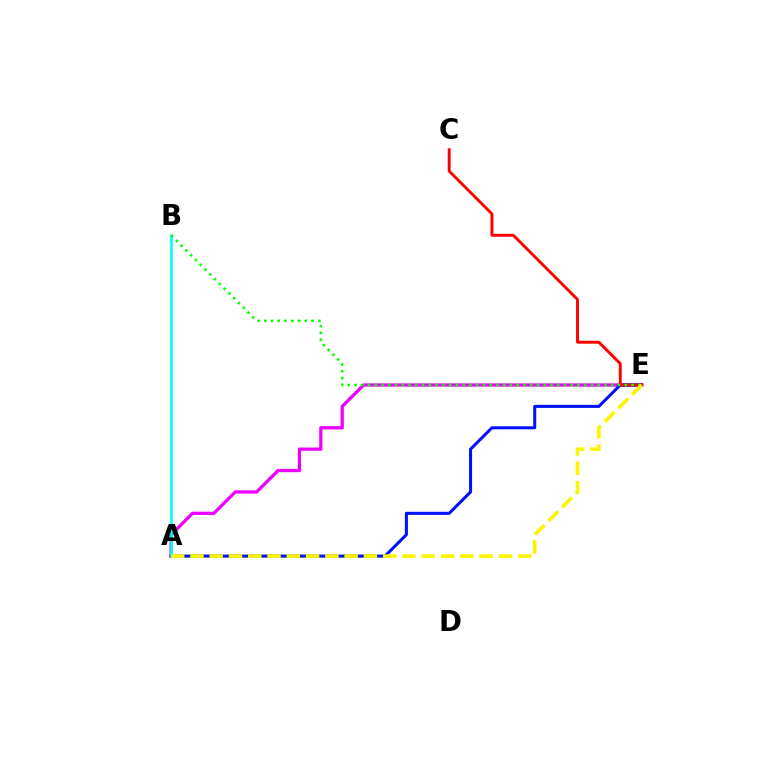{('A', 'E'): [{'color': '#ee00ff', 'line_style': 'solid', 'thickness': 2.35}, {'color': '#0010ff', 'line_style': 'solid', 'thickness': 2.19}, {'color': '#fcf500', 'line_style': 'dashed', 'thickness': 2.62}], ('A', 'B'): [{'color': '#00fff6', 'line_style': 'solid', 'thickness': 1.89}], ('C', 'E'): [{'color': '#ff0000', 'line_style': 'solid', 'thickness': 2.09}], ('B', 'E'): [{'color': '#08ff00', 'line_style': 'dotted', 'thickness': 1.84}]}